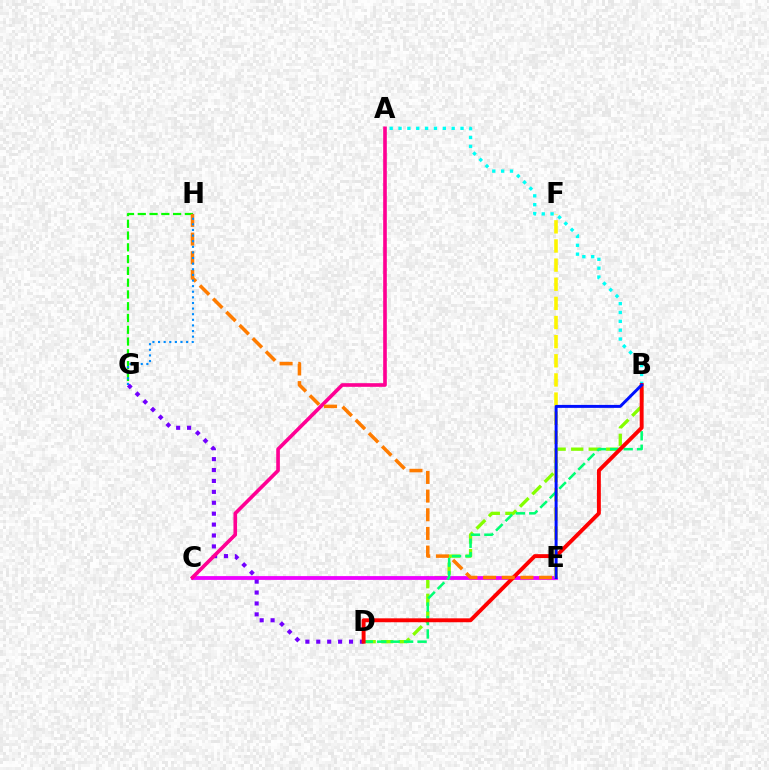{('G', 'H'): [{'color': '#08ff00', 'line_style': 'dashed', 'thickness': 1.6}, {'color': '#008cff', 'line_style': 'dotted', 'thickness': 1.53}], ('B', 'D'): [{'color': '#84ff00', 'line_style': 'dashed', 'thickness': 2.38}, {'color': '#00ff74', 'line_style': 'dashed', 'thickness': 1.83}, {'color': '#ff0000', 'line_style': 'solid', 'thickness': 2.81}], ('C', 'E'): [{'color': '#ee00ff', 'line_style': 'solid', 'thickness': 2.73}], ('E', 'F'): [{'color': '#fcf500', 'line_style': 'dashed', 'thickness': 2.6}], ('A', 'B'): [{'color': '#00fff6', 'line_style': 'dotted', 'thickness': 2.41}], ('D', 'G'): [{'color': '#7200ff', 'line_style': 'dotted', 'thickness': 2.96}], ('A', 'C'): [{'color': '#ff0094', 'line_style': 'solid', 'thickness': 2.62}], ('E', 'H'): [{'color': '#ff7c00', 'line_style': 'dashed', 'thickness': 2.54}], ('B', 'E'): [{'color': '#0010ff', 'line_style': 'solid', 'thickness': 2.14}]}